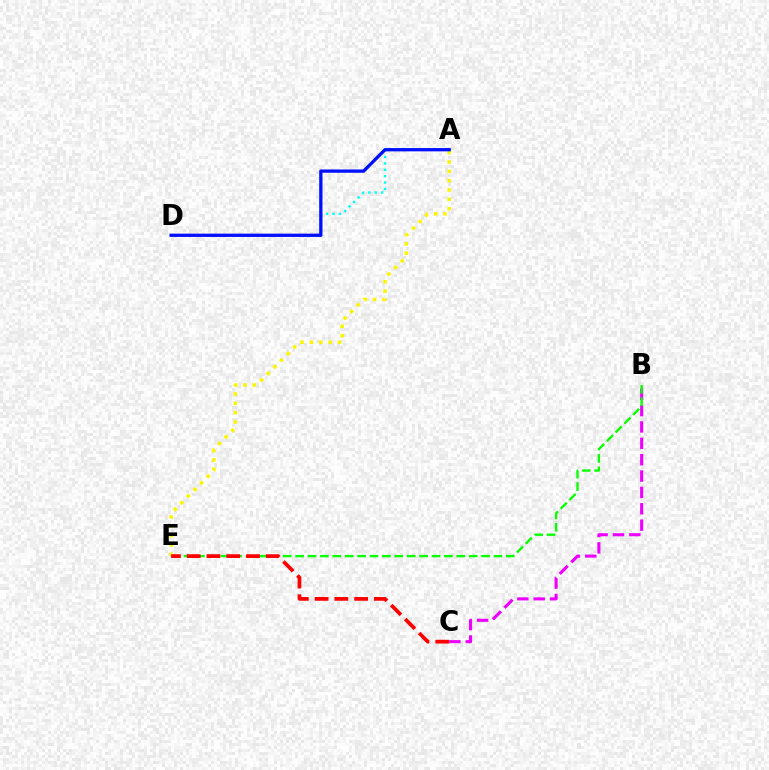{('B', 'C'): [{'color': '#ee00ff', 'line_style': 'dashed', 'thickness': 2.22}], ('B', 'E'): [{'color': '#08ff00', 'line_style': 'dashed', 'thickness': 1.68}], ('A', 'D'): [{'color': '#00fff6', 'line_style': 'dotted', 'thickness': 1.74}, {'color': '#0010ff', 'line_style': 'solid', 'thickness': 2.36}], ('A', 'E'): [{'color': '#fcf500', 'line_style': 'dotted', 'thickness': 2.54}], ('C', 'E'): [{'color': '#ff0000', 'line_style': 'dashed', 'thickness': 2.69}]}